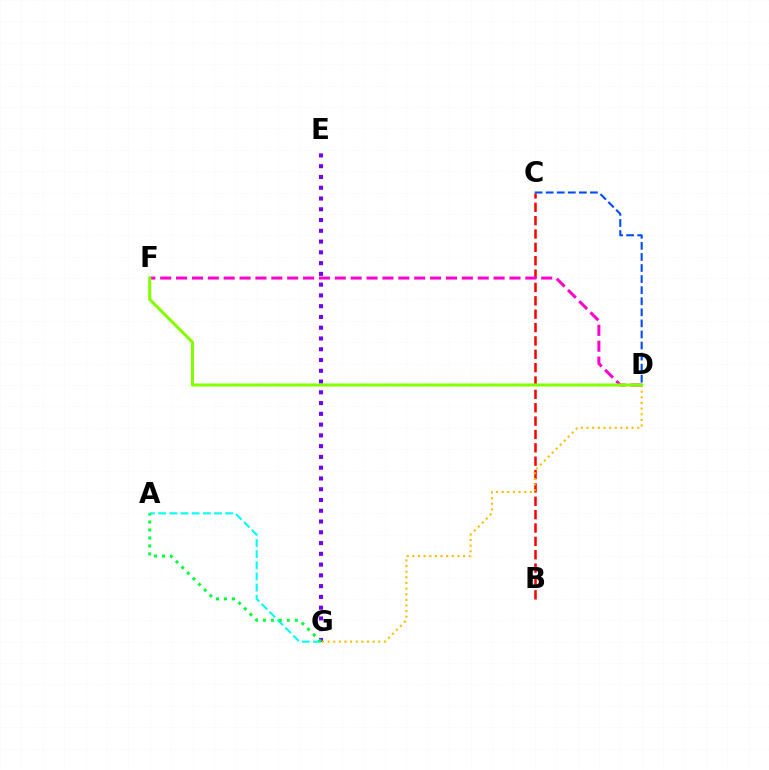{('B', 'C'): [{'color': '#ff0000', 'line_style': 'dashed', 'thickness': 1.82}], ('E', 'G'): [{'color': '#7200ff', 'line_style': 'dotted', 'thickness': 2.93}], ('A', 'G'): [{'color': '#00fff6', 'line_style': 'dashed', 'thickness': 1.52}, {'color': '#00ff39', 'line_style': 'dotted', 'thickness': 2.17}], ('D', 'G'): [{'color': '#ffbd00', 'line_style': 'dotted', 'thickness': 1.53}], ('D', 'F'): [{'color': '#ff00cf', 'line_style': 'dashed', 'thickness': 2.16}, {'color': '#84ff00', 'line_style': 'solid', 'thickness': 2.2}], ('C', 'D'): [{'color': '#004bff', 'line_style': 'dashed', 'thickness': 1.5}]}